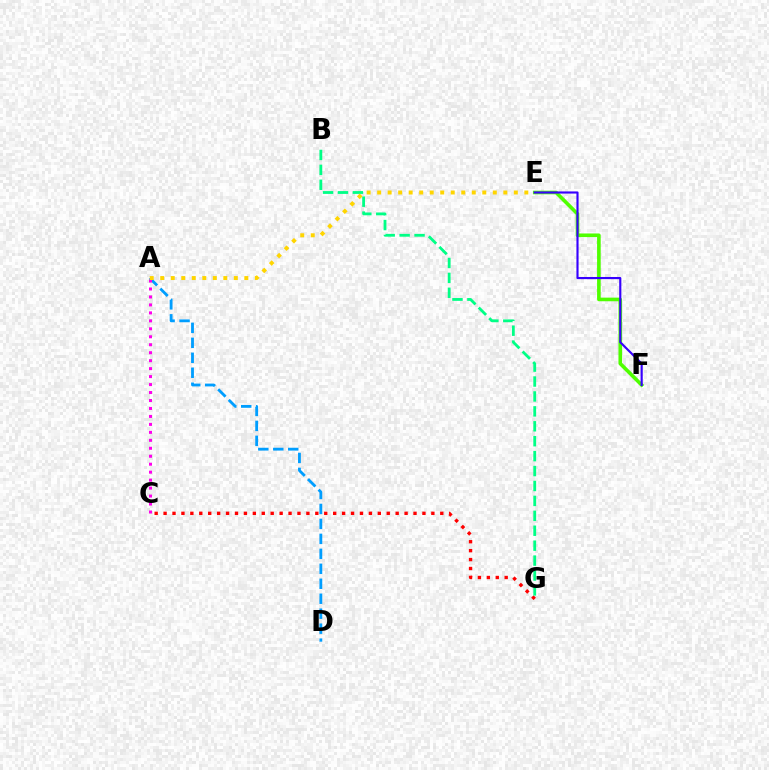{('E', 'F'): [{'color': '#4fff00', 'line_style': 'solid', 'thickness': 2.6}, {'color': '#3700ff', 'line_style': 'solid', 'thickness': 1.54}], ('C', 'G'): [{'color': '#ff0000', 'line_style': 'dotted', 'thickness': 2.43}], ('A', 'D'): [{'color': '#009eff', 'line_style': 'dashed', 'thickness': 2.03}], ('A', 'C'): [{'color': '#ff00ed', 'line_style': 'dotted', 'thickness': 2.16}], ('B', 'G'): [{'color': '#00ff86', 'line_style': 'dashed', 'thickness': 2.03}], ('A', 'E'): [{'color': '#ffd500', 'line_style': 'dotted', 'thickness': 2.86}]}